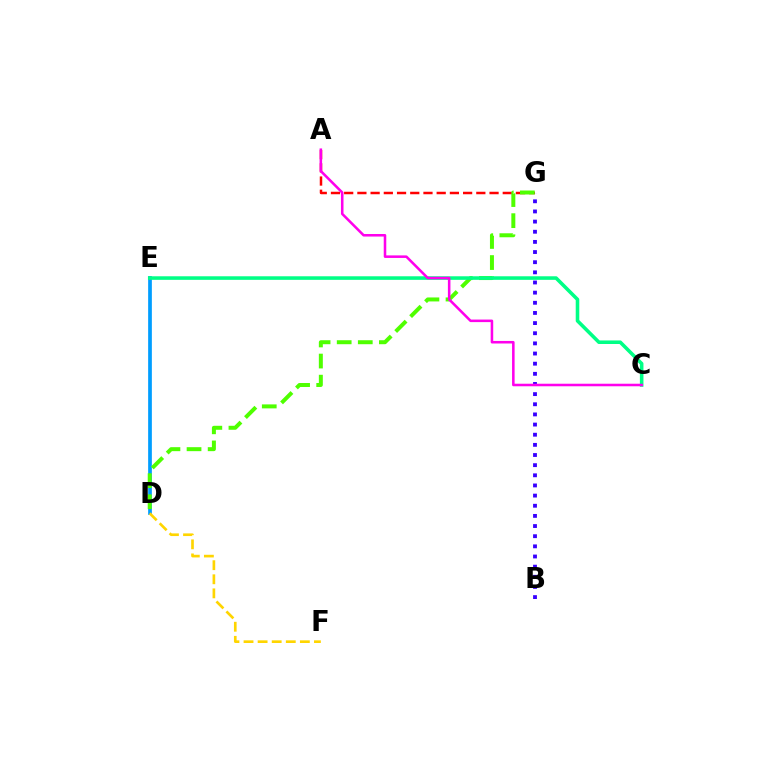{('B', 'G'): [{'color': '#3700ff', 'line_style': 'dotted', 'thickness': 2.76}], ('D', 'E'): [{'color': '#009eff', 'line_style': 'solid', 'thickness': 2.67}], ('A', 'G'): [{'color': '#ff0000', 'line_style': 'dashed', 'thickness': 1.8}], ('D', 'G'): [{'color': '#4fff00', 'line_style': 'dashed', 'thickness': 2.87}], ('C', 'E'): [{'color': '#00ff86', 'line_style': 'solid', 'thickness': 2.57}], ('A', 'C'): [{'color': '#ff00ed', 'line_style': 'solid', 'thickness': 1.84}], ('D', 'F'): [{'color': '#ffd500', 'line_style': 'dashed', 'thickness': 1.91}]}